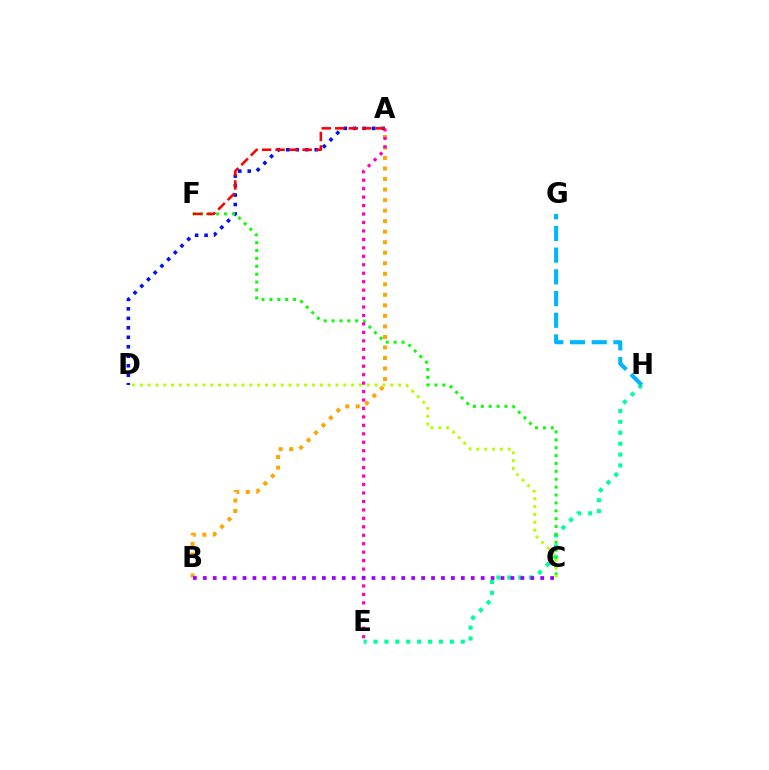{('A', 'D'): [{'color': '#0010ff', 'line_style': 'dotted', 'thickness': 2.58}], ('E', 'H'): [{'color': '#00ff9d', 'line_style': 'dotted', 'thickness': 2.96}], ('A', 'B'): [{'color': '#ffa500', 'line_style': 'dotted', 'thickness': 2.86}], ('C', 'F'): [{'color': '#08ff00', 'line_style': 'dotted', 'thickness': 2.14}], ('A', 'E'): [{'color': '#ff00bd', 'line_style': 'dotted', 'thickness': 2.3}], ('C', 'D'): [{'color': '#b3ff00', 'line_style': 'dotted', 'thickness': 2.13}], ('B', 'C'): [{'color': '#9b00ff', 'line_style': 'dotted', 'thickness': 2.7}], ('A', 'F'): [{'color': '#ff0000', 'line_style': 'dashed', 'thickness': 1.83}], ('G', 'H'): [{'color': '#00b5ff', 'line_style': 'dashed', 'thickness': 2.95}]}